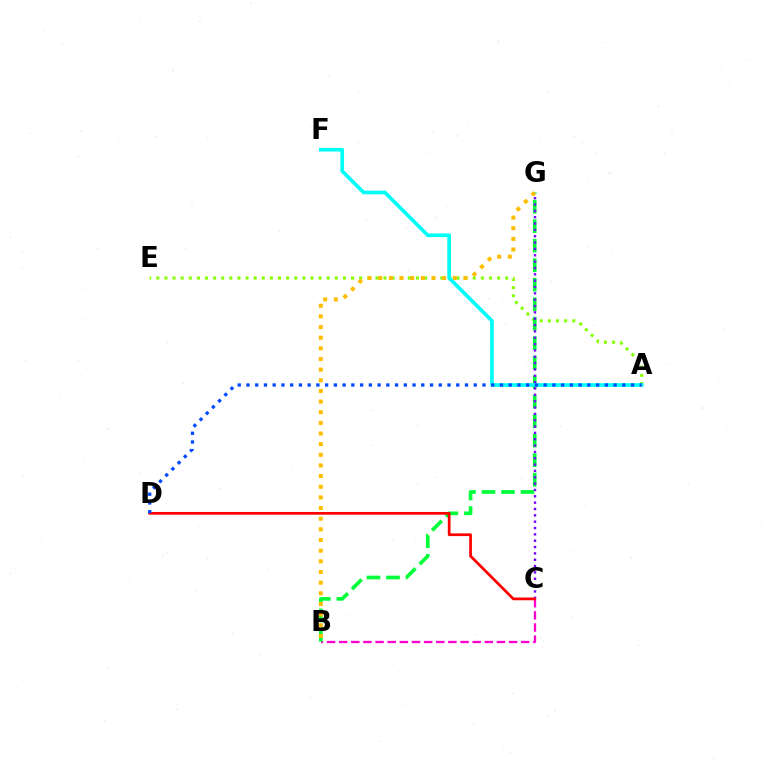{('B', 'C'): [{'color': '#ff00cf', 'line_style': 'dashed', 'thickness': 1.65}], ('A', 'E'): [{'color': '#84ff00', 'line_style': 'dotted', 'thickness': 2.2}], ('B', 'G'): [{'color': '#00ff39', 'line_style': 'dashed', 'thickness': 2.65}, {'color': '#ffbd00', 'line_style': 'dotted', 'thickness': 2.89}], ('C', 'G'): [{'color': '#7200ff', 'line_style': 'dotted', 'thickness': 1.72}], ('A', 'F'): [{'color': '#00fff6', 'line_style': 'solid', 'thickness': 2.64}], ('C', 'D'): [{'color': '#ff0000', 'line_style': 'solid', 'thickness': 1.96}], ('A', 'D'): [{'color': '#004bff', 'line_style': 'dotted', 'thickness': 2.37}]}